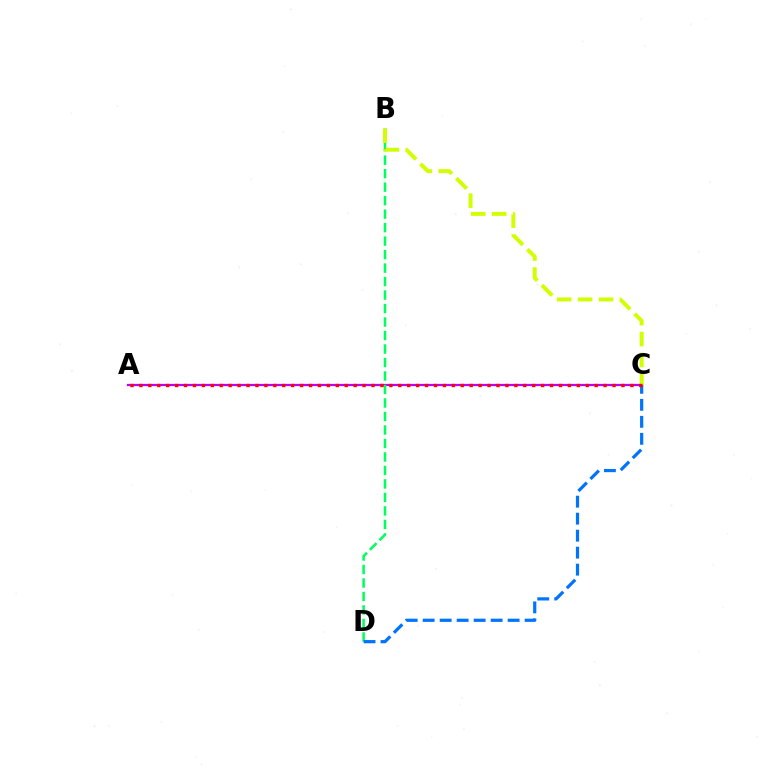{('A', 'C'): [{'color': '#b900ff', 'line_style': 'solid', 'thickness': 1.61}, {'color': '#ff0000', 'line_style': 'dotted', 'thickness': 2.43}], ('B', 'D'): [{'color': '#00ff5c', 'line_style': 'dashed', 'thickness': 1.83}], ('C', 'D'): [{'color': '#0074ff', 'line_style': 'dashed', 'thickness': 2.31}], ('B', 'C'): [{'color': '#d1ff00', 'line_style': 'dashed', 'thickness': 2.84}]}